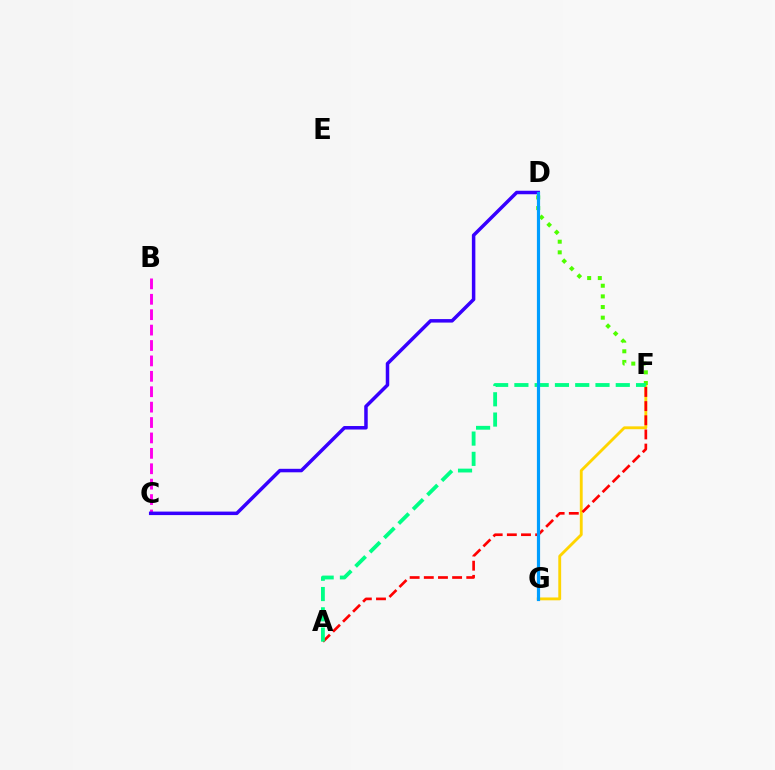{('F', 'G'): [{'color': '#ffd500', 'line_style': 'solid', 'thickness': 2.05}], ('D', 'F'): [{'color': '#4fff00', 'line_style': 'dotted', 'thickness': 2.89}], ('A', 'F'): [{'color': '#ff0000', 'line_style': 'dashed', 'thickness': 1.92}, {'color': '#00ff86', 'line_style': 'dashed', 'thickness': 2.75}], ('B', 'C'): [{'color': '#ff00ed', 'line_style': 'dashed', 'thickness': 2.09}], ('C', 'D'): [{'color': '#3700ff', 'line_style': 'solid', 'thickness': 2.52}], ('D', 'G'): [{'color': '#009eff', 'line_style': 'solid', 'thickness': 2.29}]}